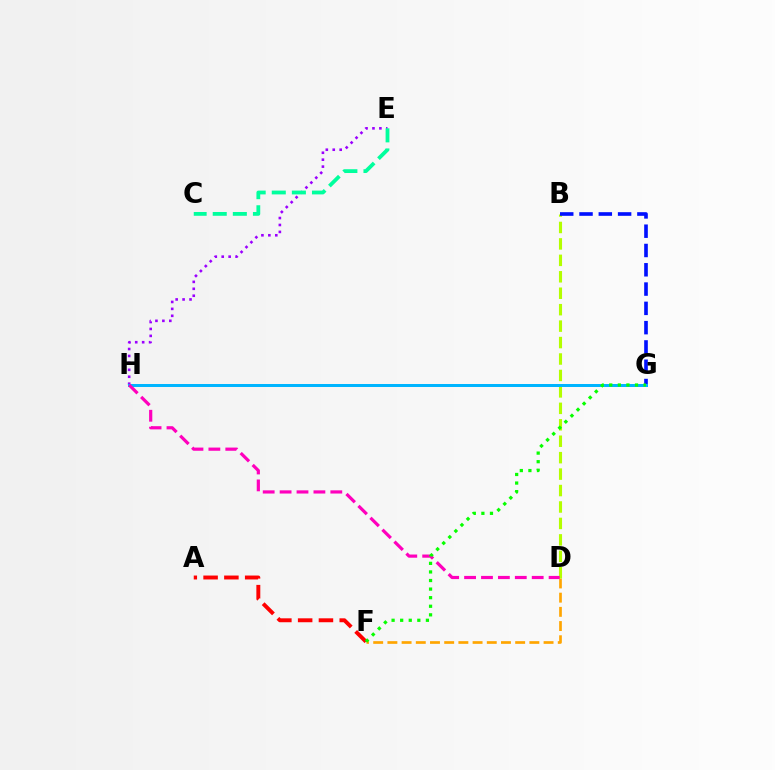{('E', 'H'): [{'color': '#9b00ff', 'line_style': 'dotted', 'thickness': 1.88}], ('D', 'F'): [{'color': '#ffa500', 'line_style': 'dashed', 'thickness': 1.93}], ('B', 'D'): [{'color': '#b3ff00', 'line_style': 'dashed', 'thickness': 2.23}], ('C', 'E'): [{'color': '#00ff9d', 'line_style': 'dashed', 'thickness': 2.73}], ('B', 'G'): [{'color': '#0010ff', 'line_style': 'dashed', 'thickness': 2.62}], ('A', 'F'): [{'color': '#ff0000', 'line_style': 'dashed', 'thickness': 2.82}], ('G', 'H'): [{'color': '#00b5ff', 'line_style': 'solid', 'thickness': 2.16}], ('D', 'H'): [{'color': '#ff00bd', 'line_style': 'dashed', 'thickness': 2.3}], ('F', 'G'): [{'color': '#08ff00', 'line_style': 'dotted', 'thickness': 2.33}]}